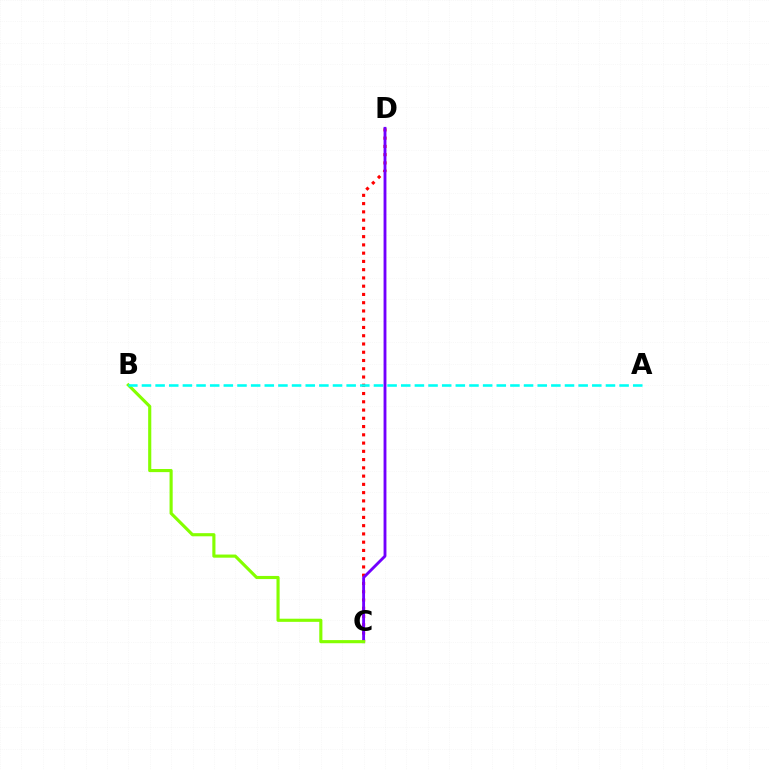{('C', 'D'): [{'color': '#ff0000', 'line_style': 'dotted', 'thickness': 2.24}, {'color': '#7200ff', 'line_style': 'solid', 'thickness': 2.06}], ('B', 'C'): [{'color': '#84ff00', 'line_style': 'solid', 'thickness': 2.25}], ('A', 'B'): [{'color': '#00fff6', 'line_style': 'dashed', 'thickness': 1.85}]}